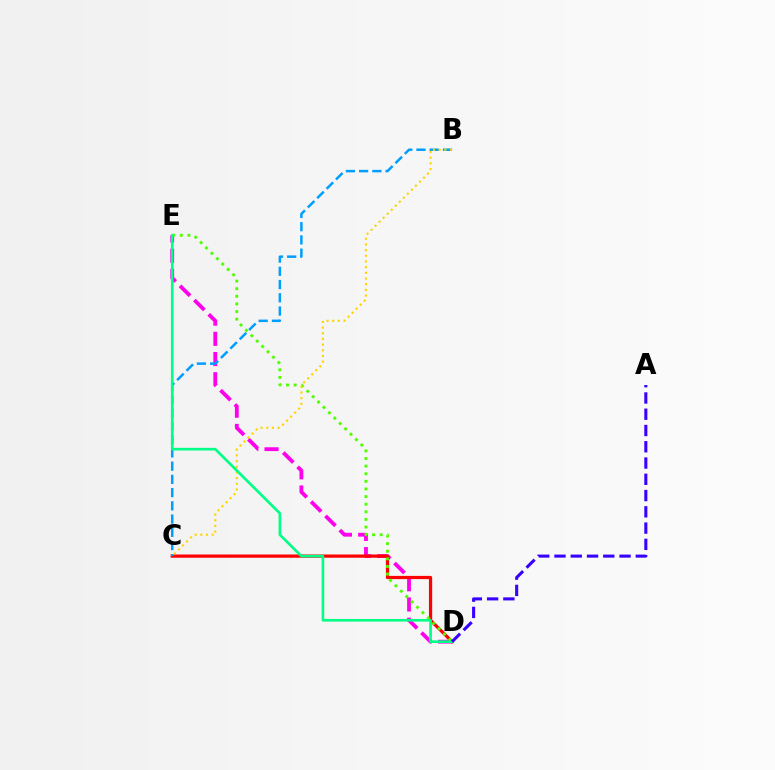{('D', 'E'): [{'color': '#ff00ed', 'line_style': 'dashed', 'thickness': 2.75}, {'color': '#4fff00', 'line_style': 'dotted', 'thickness': 2.07}, {'color': '#00ff86', 'line_style': 'solid', 'thickness': 1.9}], ('C', 'D'): [{'color': '#ff0000', 'line_style': 'solid', 'thickness': 2.32}], ('B', 'C'): [{'color': '#009eff', 'line_style': 'dashed', 'thickness': 1.8}, {'color': '#ffd500', 'line_style': 'dotted', 'thickness': 1.54}], ('A', 'D'): [{'color': '#3700ff', 'line_style': 'dashed', 'thickness': 2.21}]}